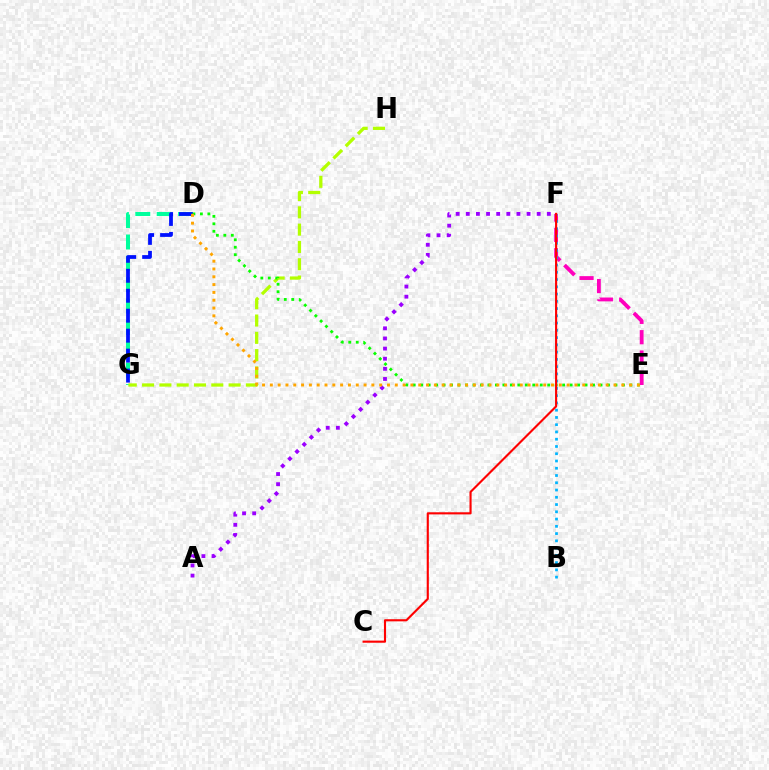{('E', 'F'): [{'color': '#ff00bd', 'line_style': 'dashed', 'thickness': 2.76}], ('D', 'G'): [{'color': '#00ff9d', 'line_style': 'dashed', 'thickness': 2.9}, {'color': '#0010ff', 'line_style': 'dashed', 'thickness': 2.71}], ('B', 'F'): [{'color': '#00b5ff', 'line_style': 'dotted', 'thickness': 1.97}], ('G', 'H'): [{'color': '#b3ff00', 'line_style': 'dashed', 'thickness': 2.35}], ('D', 'E'): [{'color': '#08ff00', 'line_style': 'dotted', 'thickness': 2.03}, {'color': '#ffa500', 'line_style': 'dotted', 'thickness': 2.12}], ('C', 'F'): [{'color': '#ff0000', 'line_style': 'solid', 'thickness': 1.53}], ('A', 'F'): [{'color': '#9b00ff', 'line_style': 'dotted', 'thickness': 2.75}]}